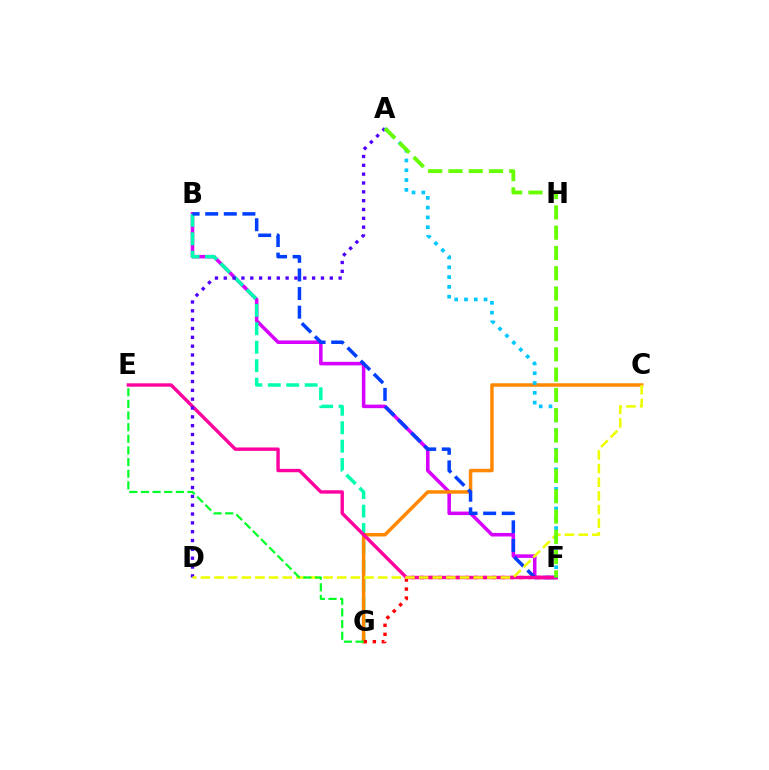{('B', 'F'): [{'color': '#d600ff', 'line_style': 'solid', 'thickness': 2.55}, {'color': '#003fff', 'line_style': 'dashed', 'thickness': 2.53}], ('B', 'G'): [{'color': '#00ffaf', 'line_style': 'dashed', 'thickness': 2.51}], ('C', 'G'): [{'color': '#ff8800', 'line_style': 'solid', 'thickness': 2.51}], ('F', 'G'): [{'color': '#ff0000', 'line_style': 'dotted', 'thickness': 2.45}], ('E', 'F'): [{'color': '#ff00a0', 'line_style': 'solid', 'thickness': 2.44}], ('A', 'D'): [{'color': '#4f00ff', 'line_style': 'dotted', 'thickness': 2.4}], ('C', 'D'): [{'color': '#eeff00', 'line_style': 'dashed', 'thickness': 1.85}], ('A', 'F'): [{'color': '#00c7ff', 'line_style': 'dotted', 'thickness': 2.66}, {'color': '#66ff00', 'line_style': 'dashed', 'thickness': 2.75}], ('E', 'G'): [{'color': '#00ff27', 'line_style': 'dashed', 'thickness': 1.58}]}